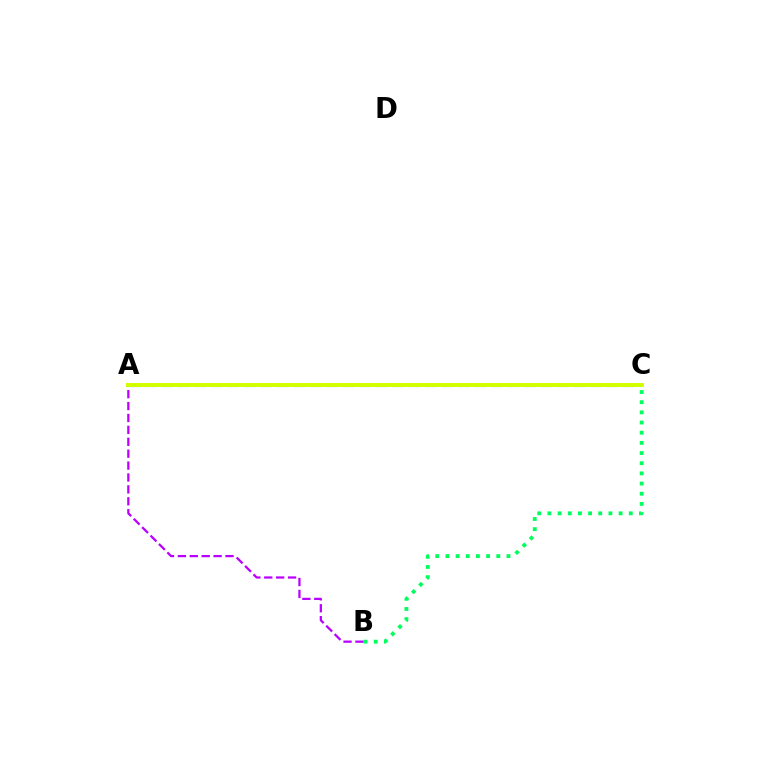{('A', 'C'): [{'color': '#0074ff', 'line_style': 'dashed', 'thickness': 2.24}, {'color': '#ff0000', 'line_style': 'solid', 'thickness': 1.74}, {'color': '#d1ff00', 'line_style': 'solid', 'thickness': 2.88}], ('B', 'C'): [{'color': '#00ff5c', 'line_style': 'dotted', 'thickness': 2.76}], ('A', 'B'): [{'color': '#b900ff', 'line_style': 'dashed', 'thickness': 1.62}]}